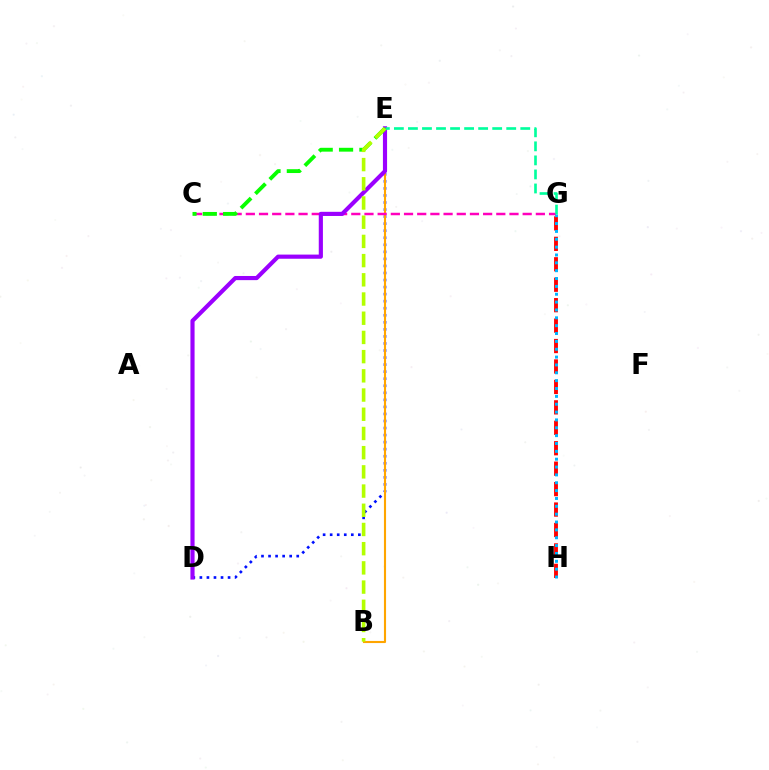{('D', 'E'): [{'color': '#0010ff', 'line_style': 'dotted', 'thickness': 1.91}, {'color': '#9b00ff', 'line_style': 'solid', 'thickness': 2.99}], ('B', 'E'): [{'color': '#ffa500', 'line_style': 'solid', 'thickness': 1.53}, {'color': '#b3ff00', 'line_style': 'dashed', 'thickness': 2.61}], ('G', 'H'): [{'color': '#ff0000', 'line_style': 'dashed', 'thickness': 2.78}, {'color': '#00b5ff', 'line_style': 'dotted', 'thickness': 2.13}], ('C', 'G'): [{'color': '#ff00bd', 'line_style': 'dashed', 'thickness': 1.79}], ('C', 'E'): [{'color': '#08ff00', 'line_style': 'dashed', 'thickness': 2.76}], ('E', 'G'): [{'color': '#00ff9d', 'line_style': 'dashed', 'thickness': 1.91}]}